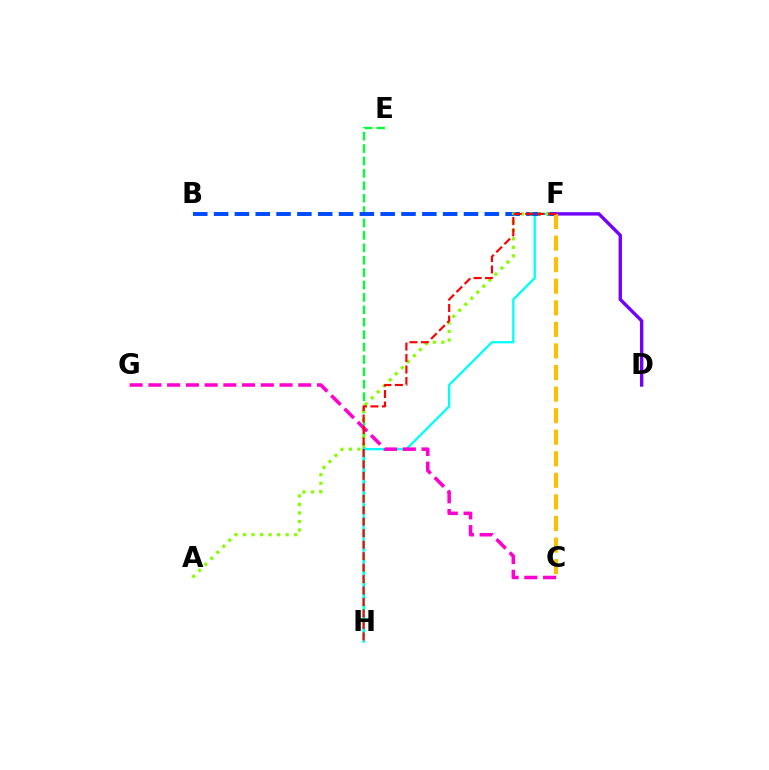{('E', 'H'): [{'color': '#00ff39', 'line_style': 'dashed', 'thickness': 1.69}], ('F', 'H'): [{'color': '#00fff6', 'line_style': 'solid', 'thickness': 1.67}, {'color': '#ff0000', 'line_style': 'dashed', 'thickness': 1.56}], ('B', 'F'): [{'color': '#004bff', 'line_style': 'dashed', 'thickness': 2.83}], ('A', 'F'): [{'color': '#84ff00', 'line_style': 'dotted', 'thickness': 2.31}], ('D', 'F'): [{'color': '#7200ff', 'line_style': 'solid', 'thickness': 2.43}], ('C', 'F'): [{'color': '#ffbd00', 'line_style': 'dashed', 'thickness': 2.93}], ('C', 'G'): [{'color': '#ff00cf', 'line_style': 'dashed', 'thickness': 2.54}]}